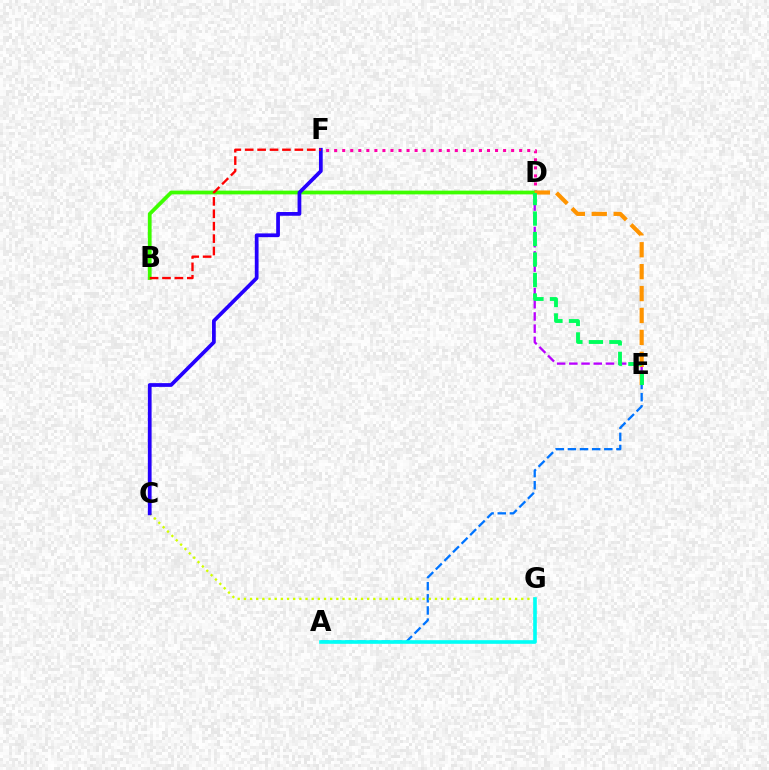{('D', 'E'): [{'color': '#b900ff', 'line_style': 'dashed', 'thickness': 1.66}, {'color': '#ff9400', 'line_style': 'dashed', 'thickness': 2.98}, {'color': '#00ff5c', 'line_style': 'dashed', 'thickness': 2.78}], ('A', 'E'): [{'color': '#0074ff', 'line_style': 'dashed', 'thickness': 1.65}], ('D', 'F'): [{'color': '#ff00ac', 'line_style': 'dotted', 'thickness': 2.19}], ('B', 'D'): [{'color': '#3dff00', 'line_style': 'solid', 'thickness': 2.7}], ('C', 'G'): [{'color': '#d1ff00', 'line_style': 'dotted', 'thickness': 1.67}], ('C', 'F'): [{'color': '#2500ff', 'line_style': 'solid', 'thickness': 2.69}], ('B', 'F'): [{'color': '#ff0000', 'line_style': 'dashed', 'thickness': 1.69}], ('A', 'G'): [{'color': '#00fff6', 'line_style': 'solid', 'thickness': 2.62}]}